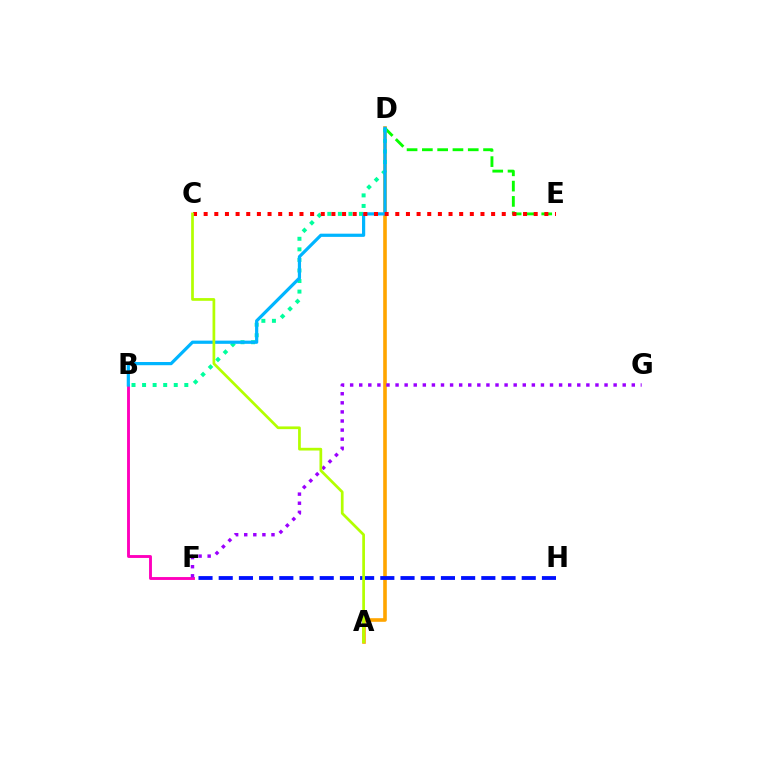{('B', 'F'): [{'color': '#ff00bd', 'line_style': 'solid', 'thickness': 2.07}], ('A', 'D'): [{'color': '#ffa500', 'line_style': 'solid', 'thickness': 2.6}], ('D', 'E'): [{'color': '#08ff00', 'line_style': 'dashed', 'thickness': 2.08}], ('F', 'G'): [{'color': '#9b00ff', 'line_style': 'dotted', 'thickness': 2.47}], ('B', 'D'): [{'color': '#00ff9d', 'line_style': 'dotted', 'thickness': 2.87}, {'color': '#00b5ff', 'line_style': 'solid', 'thickness': 2.31}], ('C', 'E'): [{'color': '#ff0000', 'line_style': 'dotted', 'thickness': 2.89}], ('F', 'H'): [{'color': '#0010ff', 'line_style': 'dashed', 'thickness': 2.74}], ('A', 'C'): [{'color': '#b3ff00', 'line_style': 'solid', 'thickness': 1.96}]}